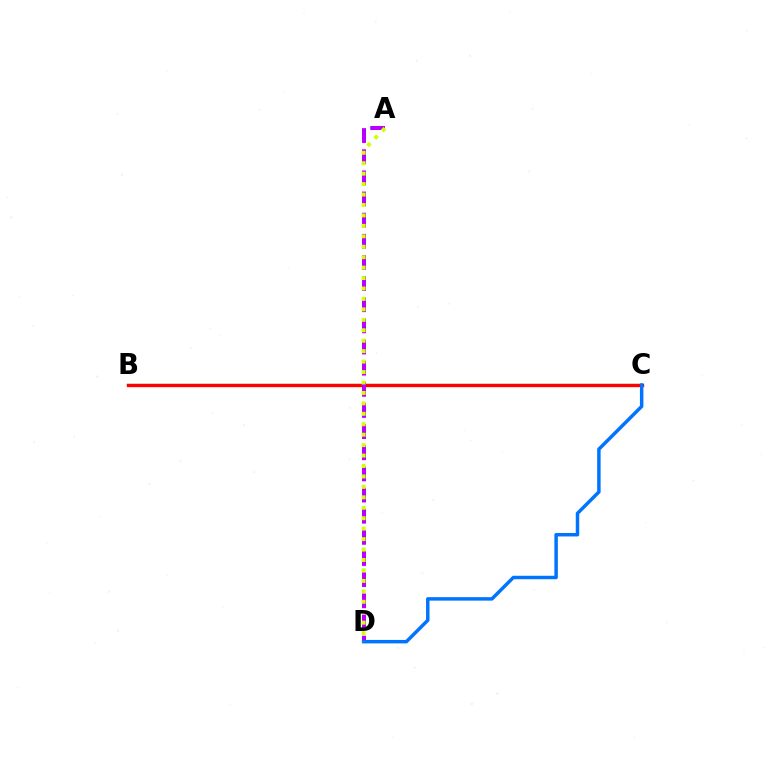{('B', 'C'): [{'color': '#00ff5c', 'line_style': 'solid', 'thickness': 1.74}, {'color': '#ff0000', 'line_style': 'solid', 'thickness': 2.39}], ('A', 'D'): [{'color': '#b900ff', 'line_style': 'dashed', 'thickness': 2.87}, {'color': '#d1ff00', 'line_style': 'dotted', 'thickness': 2.84}], ('C', 'D'): [{'color': '#0074ff', 'line_style': 'solid', 'thickness': 2.5}]}